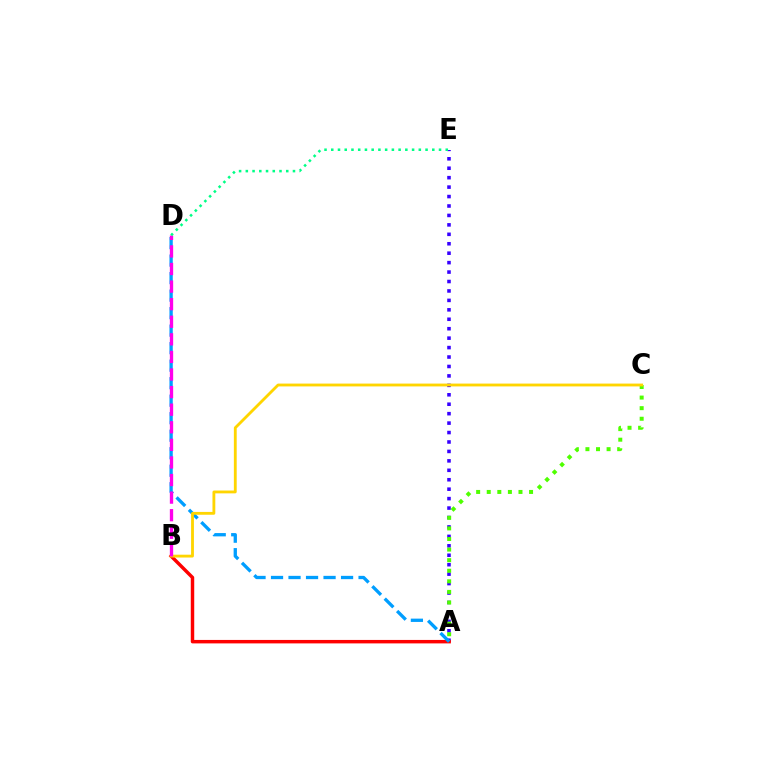{('A', 'E'): [{'color': '#3700ff', 'line_style': 'dotted', 'thickness': 2.56}], ('A', 'B'): [{'color': '#ff0000', 'line_style': 'solid', 'thickness': 2.49}], ('A', 'D'): [{'color': '#009eff', 'line_style': 'dashed', 'thickness': 2.38}], ('A', 'C'): [{'color': '#4fff00', 'line_style': 'dotted', 'thickness': 2.88}], ('B', 'C'): [{'color': '#ffd500', 'line_style': 'solid', 'thickness': 2.04}], ('B', 'D'): [{'color': '#ff00ed', 'line_style': 'dashed', 'thickness': 2.39}], ('D', 'E'): [{'color': '#00ff86', 'line_style': 'dotted', 'thickness': 1.83}]}